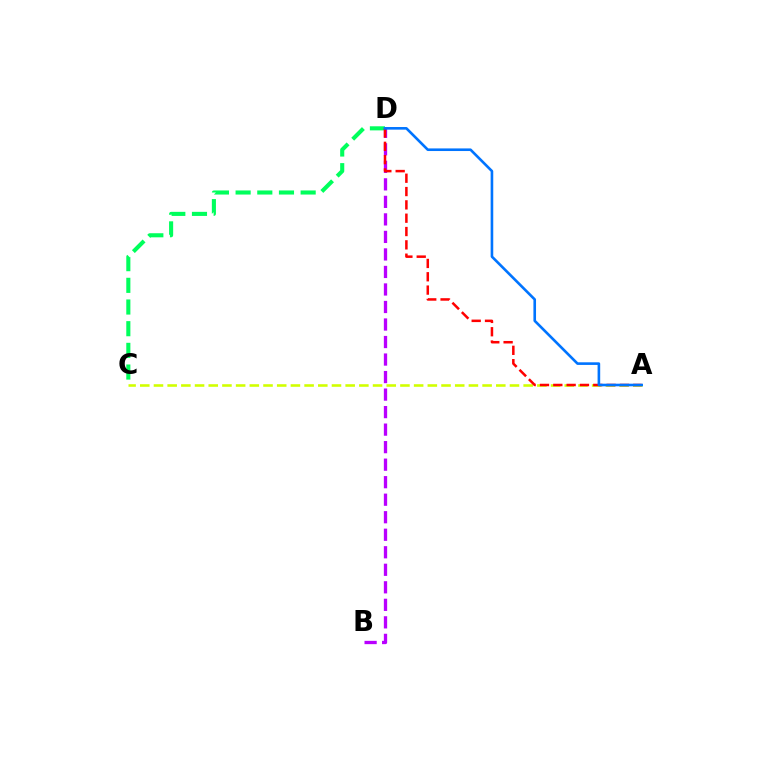{('A', 'C'): [{'color': '#d1ff00', 'line_style': 'dashed', 'thickness': 1.86}], ('C', 'D'): [{'color': '#00ff5c', 'line_style': 'dashed', 'thickness': 2.94}], ('B', 'D'): [{'color': '#b900ff', 'line_style': 'dashed', 'thickness': 2.38}], ('A', 'D'): [{'color': '#ff0000', 'line_style': 'dashed', 'thickness': 1.81}, {'color': '#0074ff', 'line_style': 'solid', 'thickness': 1.89}]}